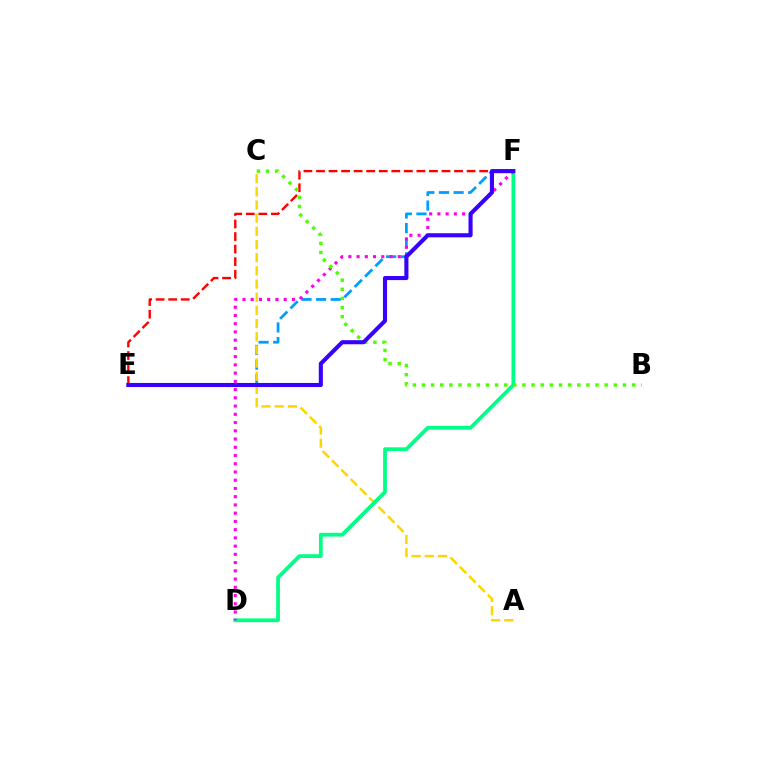{('E', 'F'): [{'color': '#009eff', 'line_style': 'dashed', 'thickness': 1.99}, {'color': '#ff0000', 'line_style': 'dashed', 'thickness': 1.71}, {'color': '#3700ff', 'line_style': 'solid', 'thickness': 2.95}], ('A', 'C'): [{'color': '#ffd500', 'line_style': 'dashed', 'thickness': 1.79}], ('D', 'F'): [{'color': '#00ff86', 'line_style': 'solid', 'thickness': 2.71}, {'color': '#ff00ed', 'line_style': 'dotted', 'thickness': 2.24}], ('B', 'C'): [{'color': '#4fff00', 'line_style': 'dotted', 'thickness': 2.48}]}